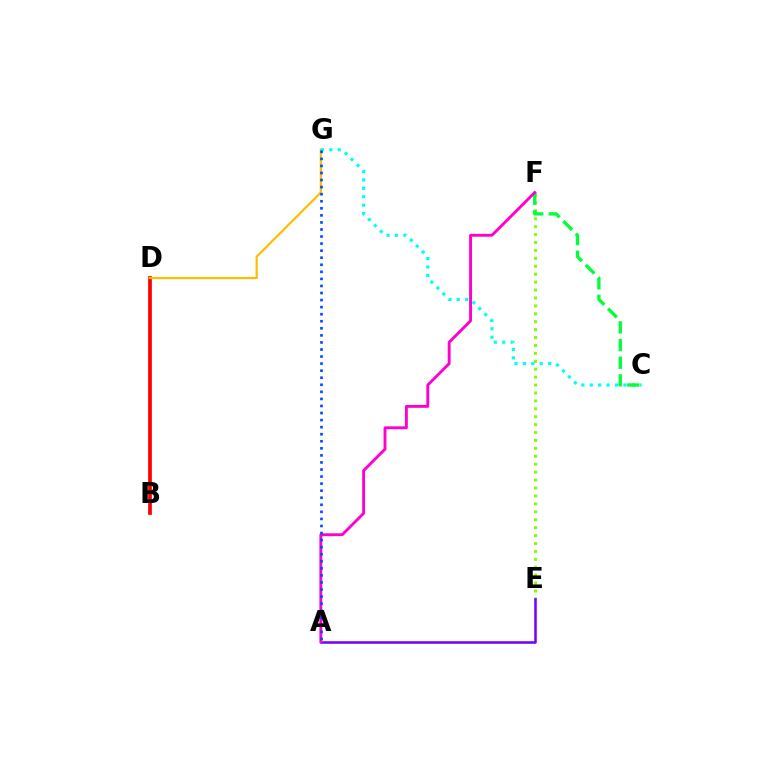{('B', 'D'): [{'color': '#ff0000', 'line_style': 'solid', 'thickness': 2.67}], ('D', 'G'): [{'color': '#ffbd00', 'line_style': 'solid', 'thickness': 1.58}], ('E', 'F'): [{'color': '#84ff00', 'line_style': 'dotted', 'thickness': 2.15}], ('C', 'G'): [{'color': '#00fff6', 'line_style': 'dotted', 'thickness': 2.29}], ('C', 'F'): [{'color': '#00ff39', 'line_style': 'dashed', 'thickness': 2.4}], ('A', 'E'): [{'color': '#7200ff', 'line_style': 'solid', 'thickness': 1.83}], ('A', 'F'): [{'color': '#ff00cf', 'line_style': 'solid', 'thickness': 2.07}], ('A', 'G'): [{'color': '#004bff', 'line_style': 'dotted', 'thickness': 1.92}]}